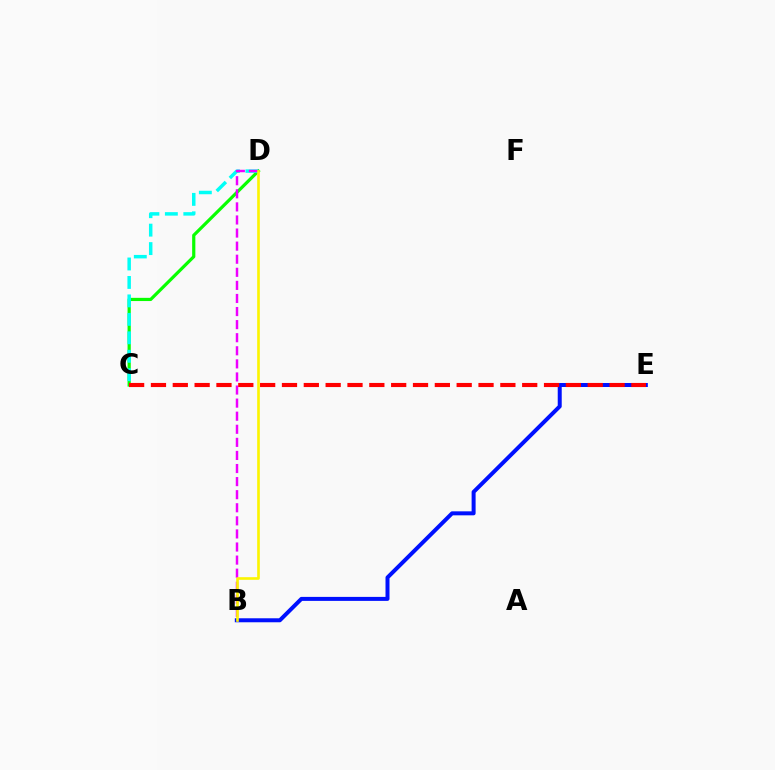{('C', 'D'): [{'color': '#08ff00', 'line_style': 'solid', 'thickness': 2.31}, {'color': '#00fff6', 'line_style': 'dashed', 'thickness': 2.51}], ('B', 'E'): [{'color': '#0010ff', 'line_style': 'solid', 'thickness': 2.87}], ('B', 'D'): [{'color': '#ee00ff', 'line_style': 'dashed', 'thickness': 1.78}, {'color': '#fcf500', 'line_style': 'solid', 'thickness': 1.9}], ('C', 'E'): [{'color': '#ff0000', 'line_style': 'dashed', 'thickness': 2.97}]}